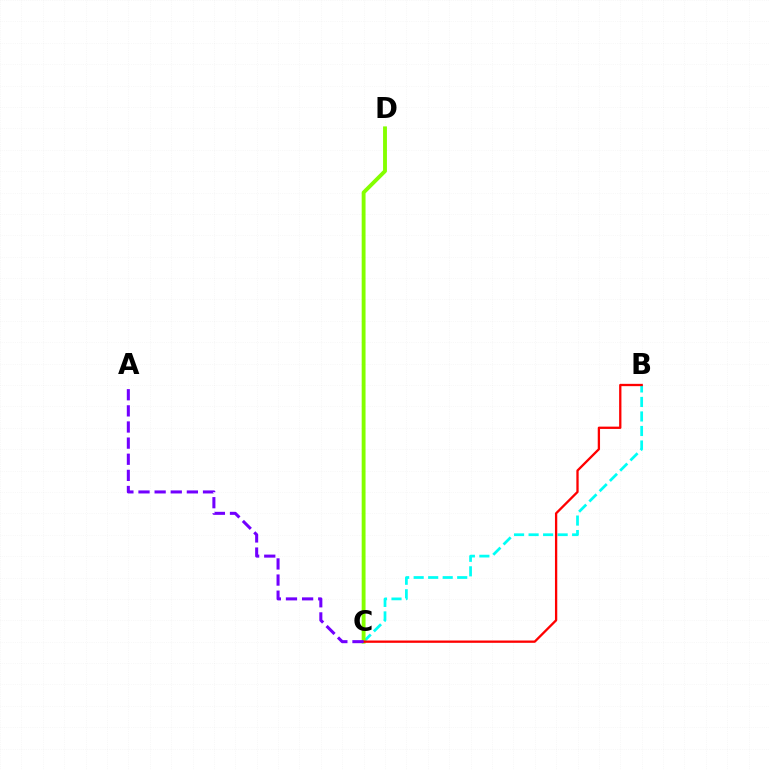{('B', 'C'): [{'color': '#00fff6', 'line_style': 'dashed', 'thickness': 1.97}, {'color': '#ff0000', 'line_style': 'solid', 'thickness': 1.66}], ('C', 'D'): [{'color': '#84ff00', 'line_style': 'solid', 'thickness': 2.78}], ('A', 'C'): [{'color': '#7200ff', 'line_style': 'dashed', 'thickness': 2.19}]}